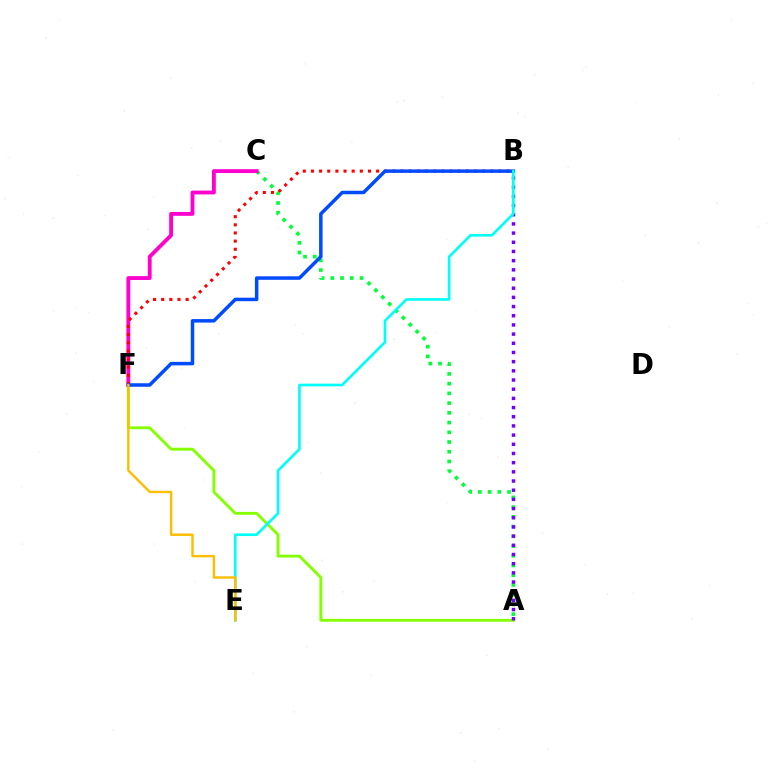{('A', 'C'): [{'color': '#00ff39', 'line_style': 'dotted', 'thickness': 2.64}], ('A', 'F'): [{'color': '#84ff00', 'line_style': 'solid', 'thickness': 2.06}], ('C', 'F'): [{'color': '#ff00cf', 'line_style': 'solid', 'thickness': 2.76}], ('A', 'B'): [{'color': '#7200ff', 'line_style': 'dotted', 'thickness': 2.49}], ('B', 'F'): [{'color': '#ff0000', 'line_style': 'dotted', 'thickness': 2.21}, {'color': '#004bff', 'line_style': 'solid', 'thickness': 2.52}], ('B', 'E'): [{'color': '#00fff6', 'line_style': 'solid', 'thickness': 1.9}], ('E', 'F'): [{'color': '#ffbd00', 'line_style': 'solid', 'thickness': 1.74}]}